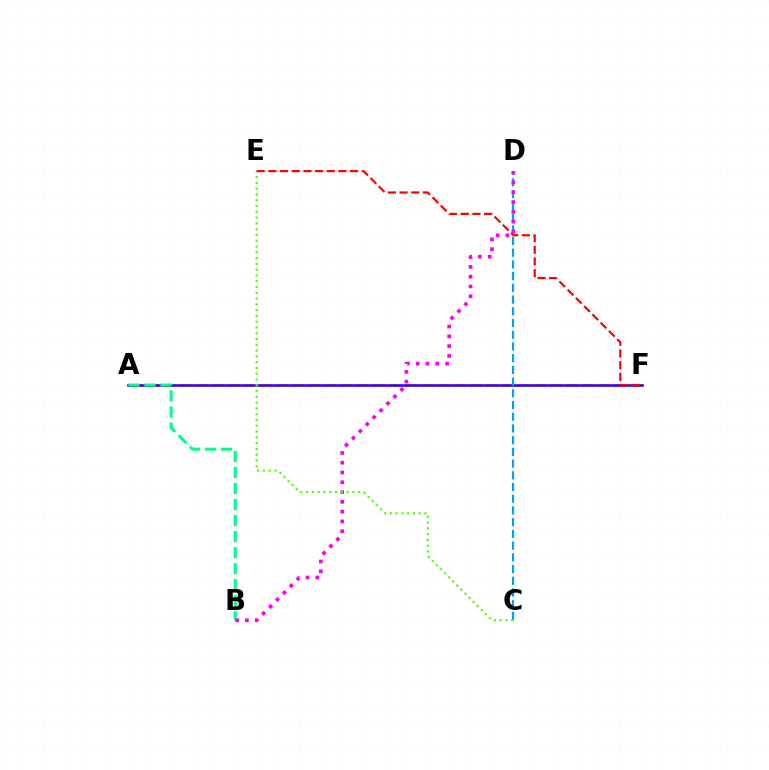{('A', 'F'): [{'color': '#ffd500', 'line_style': 'dashed', 'thickness': 2.19}, {'color': '#3700ff', 'line_style': 'solid', 'thickness': 1.87}], ('C', 'D'): [{'color': '#009eff', 'line_style': 'dashed', 'thickness': 1.59}], ('A', 'B'): [{'color': '#00ff86', 'line_style': 'dashed', 'thickness': 2.18}], ('B', 'D'): [{'color': '#ff00ed', 'line_style': 'dotted', 'thickness': 2.66}], ('C', 'E'): [{'color': '#4fff00', 'line_style': 'dotted', 'thickness': 1.57}], ('E', 'F'): [{'color': '#ff0000', 'line_style': 'dashed', 'thickness': 1.59}]}